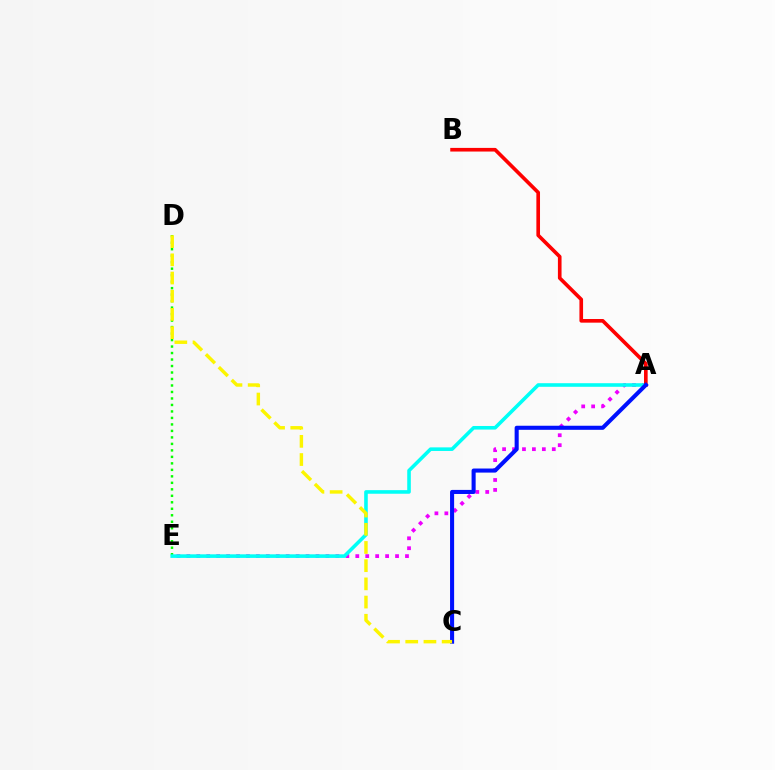{('A', 'E'): [{'color': '#ee00ff', 'line_style': 'dotted', 'thickness': 2.7}, {'color': '#00fff6', 'line_style': 'solid', 'thickness': 2.58}], ('D', 'E'): [{'color': '#08ff00', 'line_style': 'dotted', 'thickness': 1.76}], ('A', 'B'): [{'color': '#ff0000', 'line_style': 'solid', 'thickness': 2.62}], ('A', 'C'): [{'color': '#0010ff', 'line_style': 'solid', 'thickness': 2.93}], ('C', 'D'): [{'color': '#fcf500', 'line_style': 'dashed', 'thickness': 2.47}]}